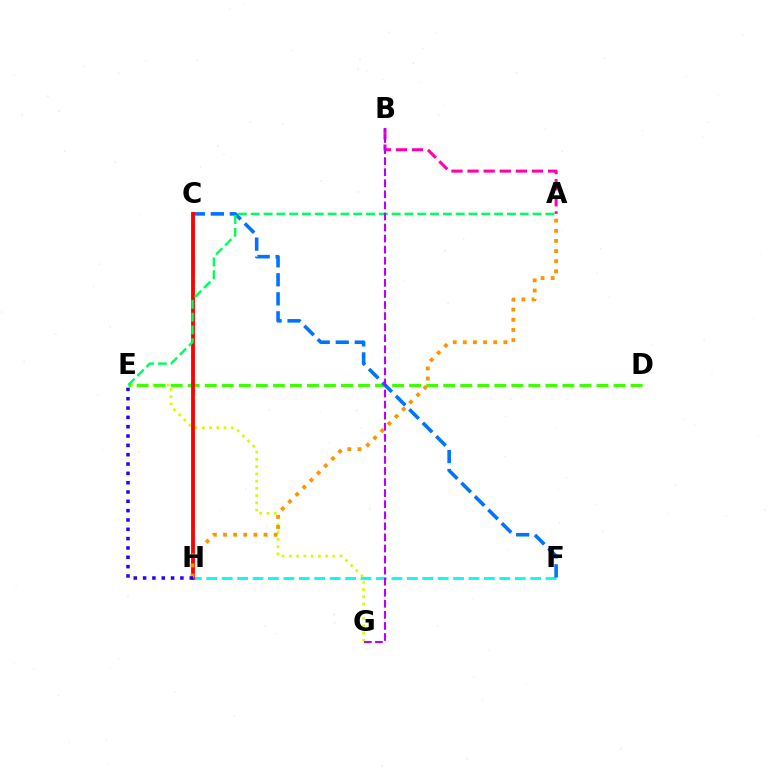{('E', 'G'): [{'color': '#d1ff00', 'line_style': 'dotted', 'thickness': 1.97}], ('F', 'H'): [{'color': '#00fff6', 'line_style': 'dashed', 'thickness': 2.1}], ('D', 'E'): [{'color': '#3dff00', 'line_style': 'dashed', 'thickness': 2.31}], ('C', 'F'): [{'color': '#0074ff', 'line_style': 'dashed', 'thickness': 2.58}], ('C', 'H'): [{'color': '#ff0000', 'line_style': 'solid', 'thickness': 2.77}], ('A', 'B'): [{'color': '#ff00ac', 'line_style': 'dashed', 'thickness': 2.19}], ('A', 'E'): [{'color': '#00ff5c', 'line_style': 'dashed', 'thickness': 1.74}], ('A', 'H'): [{'color': '#ff9400', 'line_style': 'dotted', 'thickness': 2.75}], ('B', 'G'): [{'color': '#b900ff', 'line_style': 'dashed', 'thickness': 1.5}], ('E', 'H'): [{'color': '#2500ff', 'line_style': 'dotted', 'thickness': 2.53}]}